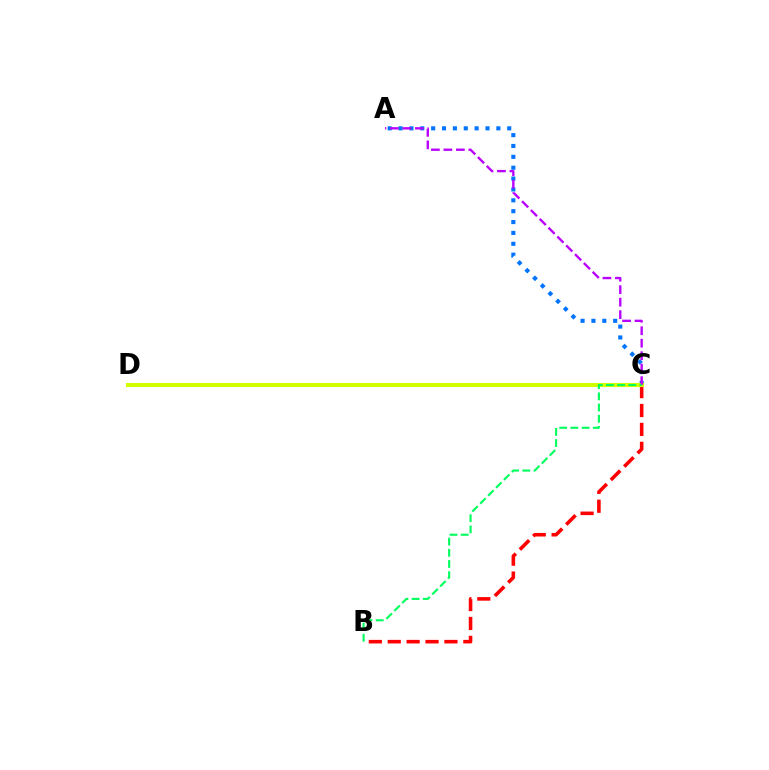{('B', 'C'): [{'color': '#ff0000', 'line_style': 'dashed', 'thickness': 2.57}, {'color': '#00ff5c', 'line_style': 'dashed', 'thickness': 1.52}], ('A', 'C'): [{'color': '#0074ff', 'line_style': 'dotted', 'thickness': 2.95}, {'color': '#b900ff', 'line_style': 'dashed', 'thickness': 1.7}], ('C', 'D'): [{'color': '#d1ff00', 'line_style': 'solid', 'thickness': 2.95}]}